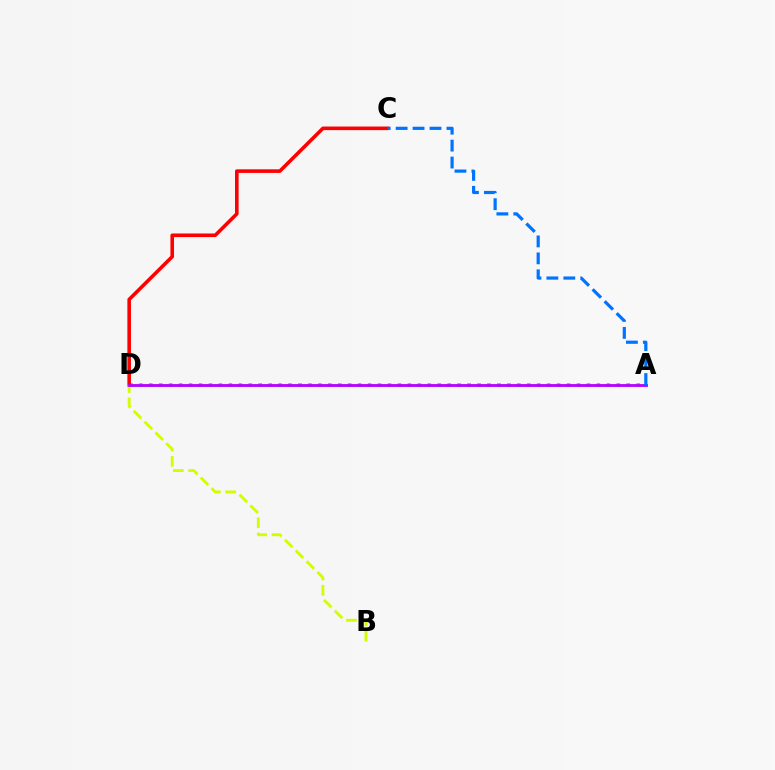{('A', 'D'): [{'color': '#00ff5c', 'line_style': 'dotted', 'thickness': 2.7}, {'color': '#b900ff', 'line_style': 'solid', 'thickness': 2.04}], ('C', 'D'): [{'color': '#ff0000', 'line_style': 'solid', 'thickness': 2.58}], ('B', 'D'): [{'color': '#d1ff00', 'line_style': 'dashed', 'thickness': 2.08}], ('A', 'C'): [{'color': '#0074ff', 'line_style': 'dashed', 'thickness': 2.3}]}